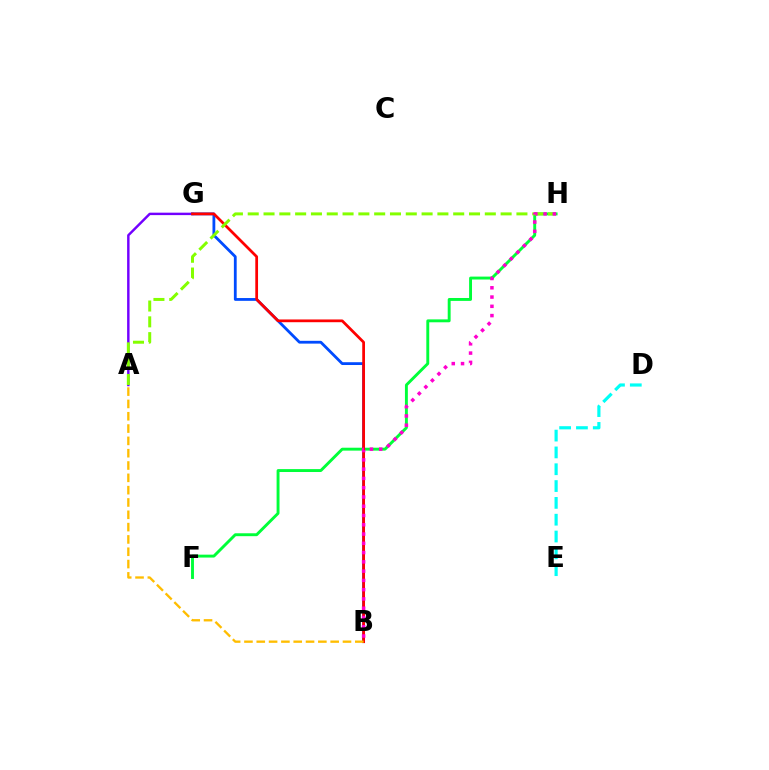{('F', 'H'): [{'color': '#00ff39', 'line_style': 'solid', 'thickness': 2.09}], ('A', 'G'): [{'color': '#7200ff', 'line_style': 'solid', 'thickness': 1.76}], ('B', 'G'): [{'color': '#004bff', 'line_style': 'solid', 'thickness': 2.02}, {'color': '#ff0000', 'line_style': 'solid', 'thickness': 1.98}], ('A', 'H'): [{'color': '#84ff00', 'line_style': 'dashed', 'thickness': 2.15}], ('B', 'H'): [{'color': '#ff00cf', 'line_style': 'dotted', 'thickness': 2.52}], ('A', 'B'): [{'color': '#ffbd00', 'line_style': 'dashed', 'thickness': 1.67}], ('D', 'E'): [{'color': '#00fff6', 'line_style': 'dashed', 'thickness': 2.29}]}